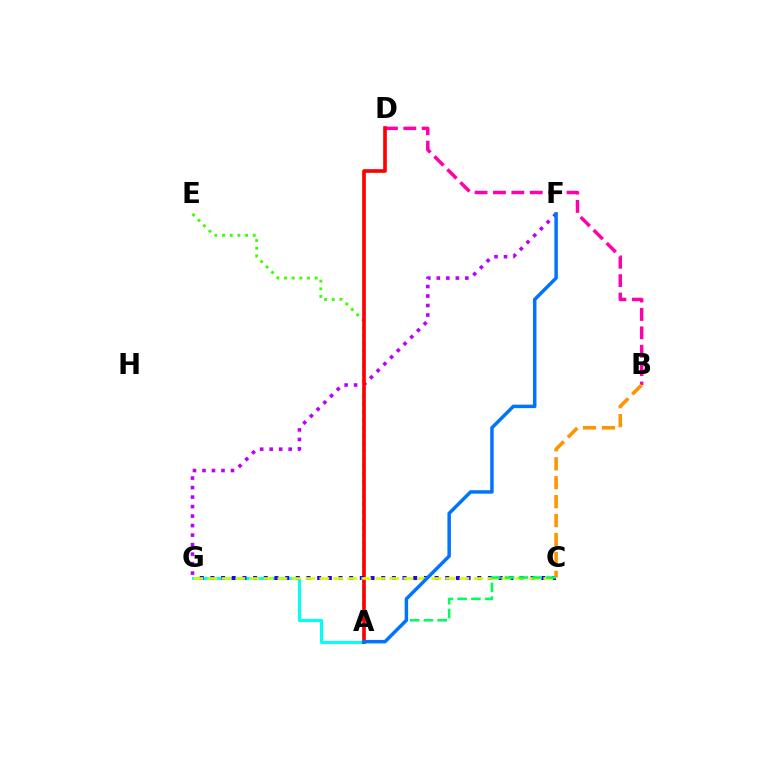{('A', 'G'): [{'color': '#00fff6', 'line_style': 'solid', 'thickness': 2.19}], ('F', 'G'): [{'color': '#b900ff', 'line_style': 'dotted', 'thickness': 2.58}], ('B', 'D'): [{'color': '#ff00ac', 'line_style': 'dashed', 'thickness': 2.5}], ('A', 'E'): [{'color': '#3dff00', 'line_style': 'dotted', 'thickness': 2.09}], ('A', 'D'): [{'color': '#ff0000', 'line_style': 'solid', 'thickness': 2.64}], ('C', 'G'): [{'color': '#2500ff', 'line_style': 'dotted', 'thickness': 2.9}, {'color': '#d1ff00', 'line_style': 'dashed', 'thickness': 1.9}], ('B', 'C'): [{'color': '#ff9400', 'line_style': 'dashed', 'thickness': 2.57}], ('A', 'C'): [{'color': '#00ff5c', 'line_style': 'dashed', 'thickness': 1.87}], ('A', 'F'): [{'color': '#0074ff', 'line_style': 'solid', 'thickness': 2.5}]}